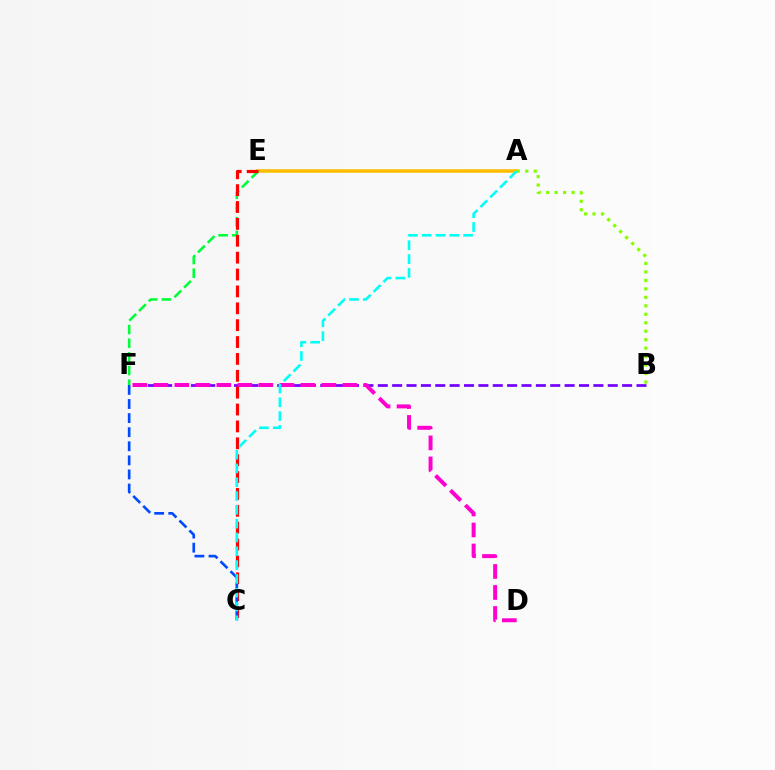{('A', 'E'): [{'color': '#ffbd00', 'line_style': 'solid', 'thickness': 2.55}], ('E', 'F'): [{'color': '#00ff39', 'line_style': 'dashed', 'thickness': 1.86}], ('B', 'F'): [{'color': '#7200ff', 'line_style': 'dashed', 'thickness': 1.95}], ('A', 'B'): [{'color': '#84ff00', 'line_style': 'dotted', 'thickness': 2.3}], ('D', 'F'): [{'color': '#ff00cf', 'line_style': 'dashed', 'thickness': 2.85}], ('C', 'E'): [{'color': '#ff0000', 'line_style': 'dashed', 'thickness': 2.29}], ('C', 'F'): [{'color': '#004bff', 'line_style': 'dashed', 'thickness': 1.91}], ('A', 'C'): [{'color': '#00fff6', 'line_style': 'dashed', 'thickness': 1.88}]}